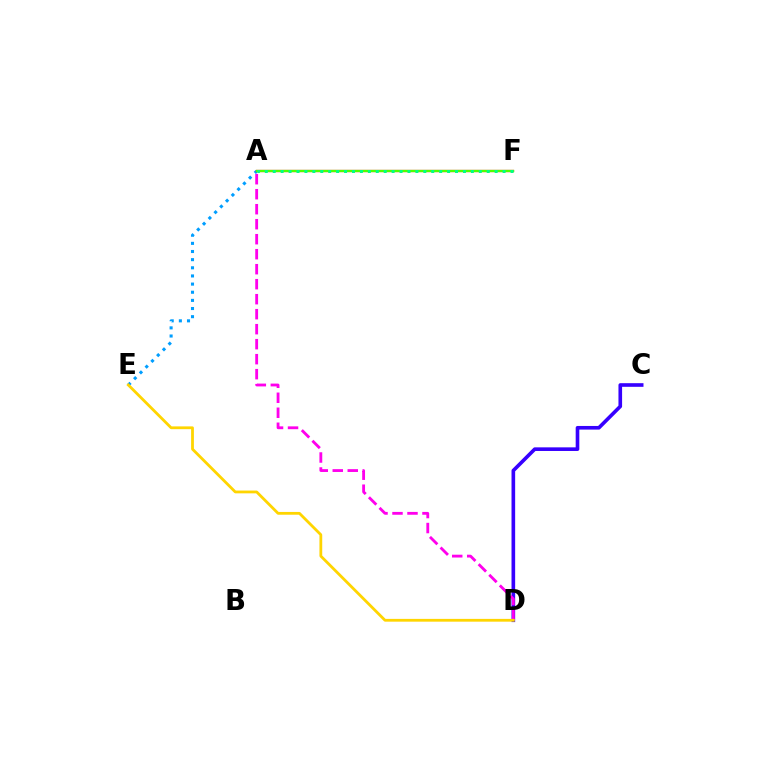{('A', 'E'): [{'color': '#009eff', 'line_style': 'dotted', 'thickness': 2.21}], ('C', 'D'): [{'color': '#3700ff', 'line_style': 'solid', 'thickness': 2.62}], ('A', 'F'): [{'color': '#ff0000', 'line_style': 'solid', 'thickness': 1.62}, {'color': '#4fff00', 'line_style': 'solid', 'thickness': 1.61}, {'color': '#00ff86', 'line_style': 'dotted', 'thickness': 2.15}], ('A', 'D'): [{'color': '#ff00ed', 'line_style': 'dashed', 'thickness': 2.04}], ('D', 'E'): [{'color': '#ffd500', 'line_style': 'solid', 'thickness': 2.01}]}